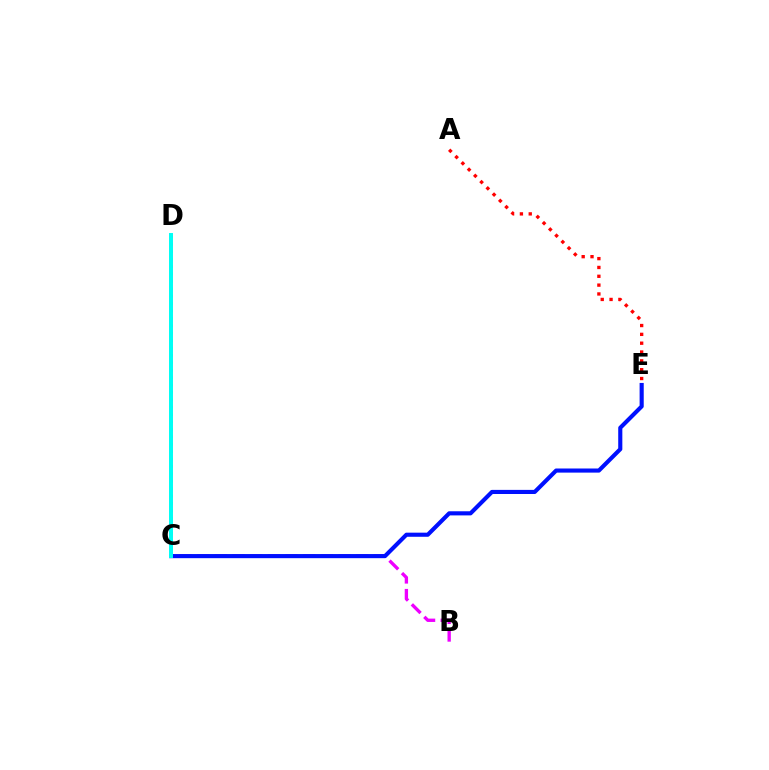{('C', 'D'): [{'color': '#fcf500', 'line_style': 'solid', 'thickness': 1.73}, {'color': '#08ff00', 'line_style': 'dotted', 'thickness': 2.01}, {'color': '#00fff6', 'line_style': 'solid', 'thickness': 2.85}], ('A', 'E'): [{'color': '#ff0000', 'line_style': 'dotted', 'thickness': 2.4}], ('B', 'C'): [{'color': '#ee00ff', 'line_style': 'dashed', 'thickness': 2.4}], ('C', 'E'): [{'color': '#0010ff', 'line_style': 'solid', 'thickness': 2.97}]}